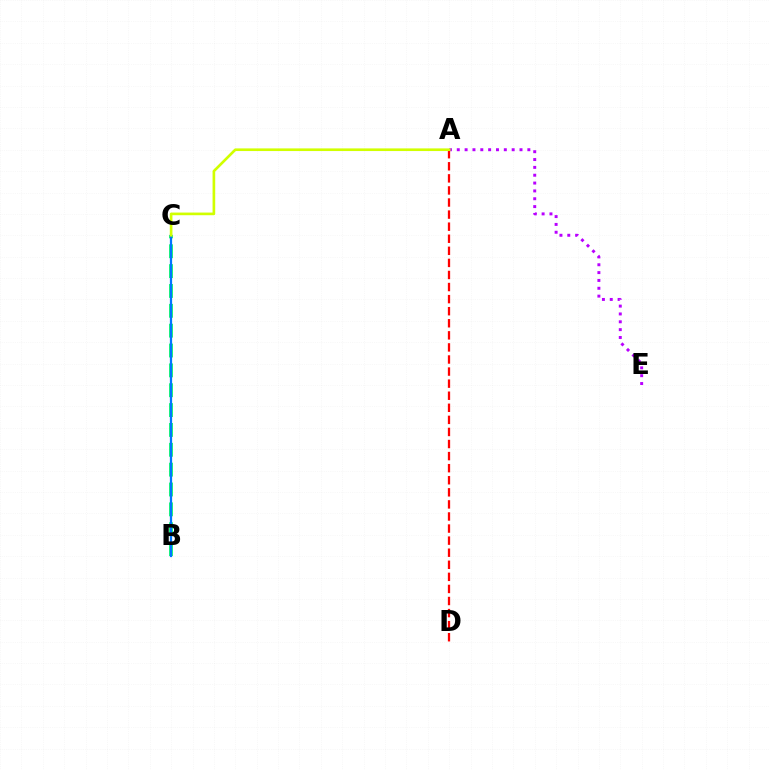{('B', 'C'): [{'color': '#00ff5c', 'line_style': 'dashed', 'thickness': 2.7}, {'color': '#0074ff', 'line_style': 'solid', 'thickness': 1.63}], ('A', 'E'): [{'color': '#b900ff', 'line_style': 'dotted', 'thickness': 2.13}], ('A', 'D'): [{'color': '#ff0000', 'line_style': 'dashed', 'thickness': 1.64}], ('A', 'C'): [{'color': '#d1ff00', 'line_style': 'solid', 'thickness': 1.91}]}